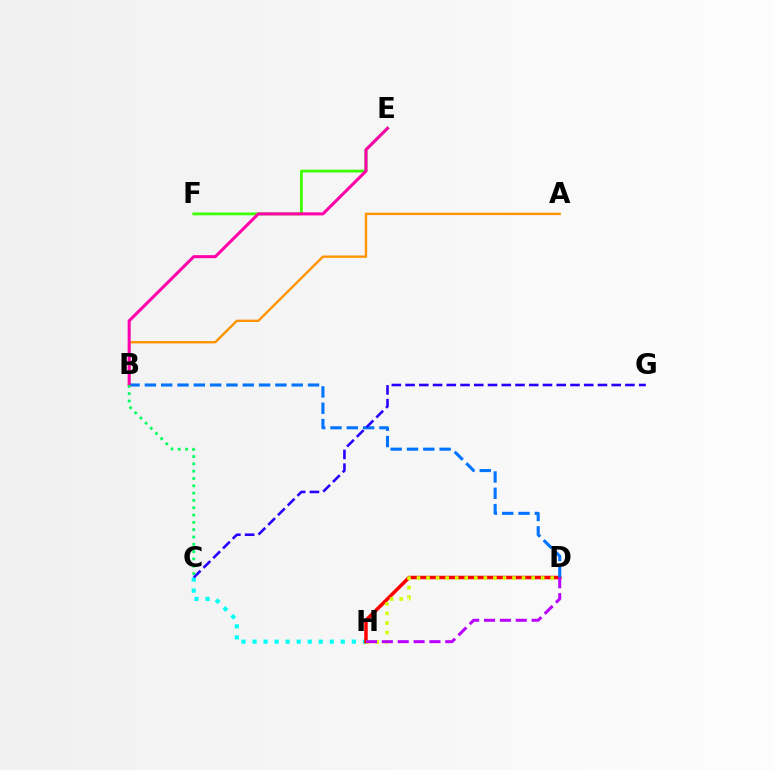{('C', 'H'): [{'color': '#00fff6', 'line_style': 'dotted', 'thickness': 3.0}], ('E', 'F'): [{'color': '#3dff00', 'line_style': 'solid', 'thickness': 2.01}], ('D', 'H'): [{'color': '#ff0000', 'line_style': 'solid', 'thickness': 2.51}, {'color': '#d1ff00', 'line_style': 'dotted', 'thickness': 2.6}, {'color': '#b900ff', 'line_style': 'dashed', 'thickness': 2.15}], ('A', 'B'): [{'color': '#ff9400', 'line_style': 'solid', 'thickness': 1.71}], ('B', 'D'): [{'color': '#0074ff', 'line_style': 'dashed', 'thickness': 2.22}], ('C', 'G'): [{'color': '#2500ff', 'line_style': 'dashed', 'thickness': 1.87}], ('B', 'E'): [{'color': '#ff00ac', 'line_style': 'solid', 'thickness': 2.19}], ('B', 'C'): [{'color': '#00ff5c', 'line_style': 'dotted', 'thickness': 1.99}]}